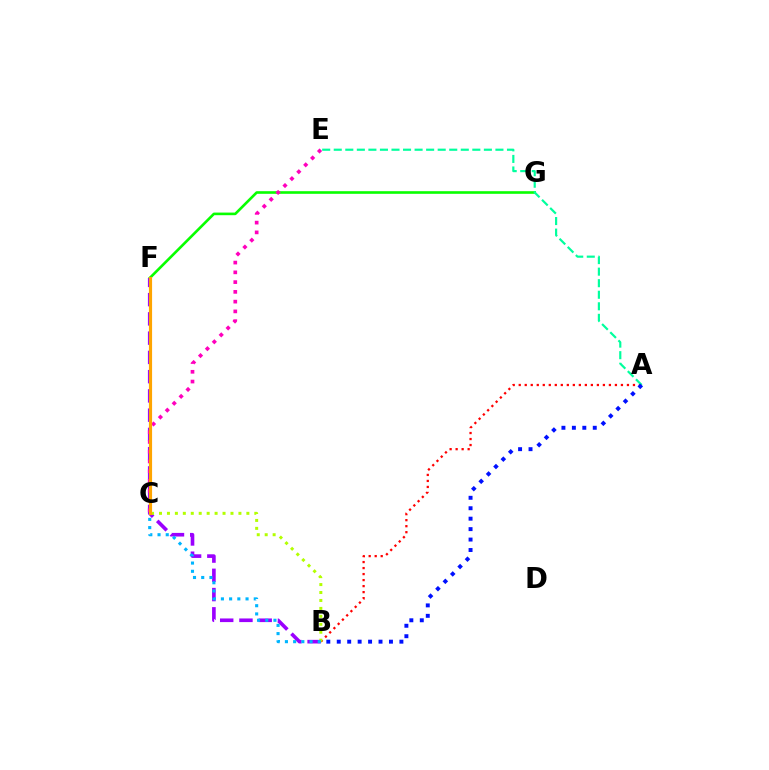{('F', 'G'): [{'color': '#08ff00', 'line_style': 'solid', 'thickness': 1.89}], ('B', 'F'): [{'color': '#9b00ff', 'line_style': 'dashed', 'thickness': 2.62}], ('A', 'B'): [{'color': '#ff0000', 'line_style': 'dotted', 'thickness': 1.63}, {'color': '#0010ff', 'line_style': 'dotted', 'thickness': 2.84}], ('B', 'C'): [{'color': '#b3ff00', 'line_style': 'dotted', 'thickness': 2.16}, {'color': '#00b5ff', 'line_style': 'dotted', 'thickness': 2.23}], ('C', 'E'): [{'color': '#ff00bd', 'line_style': 'dotted', 'thickness': 2.65}], ('C', 'F'): [{'color': '#ffa500', 'line_style': 'solid', 'thickness': 2.28}], ('A', 'E'): [{'color': '#00ff9d', 'line_style': 'dashed', 'thickness': 1.57}]}